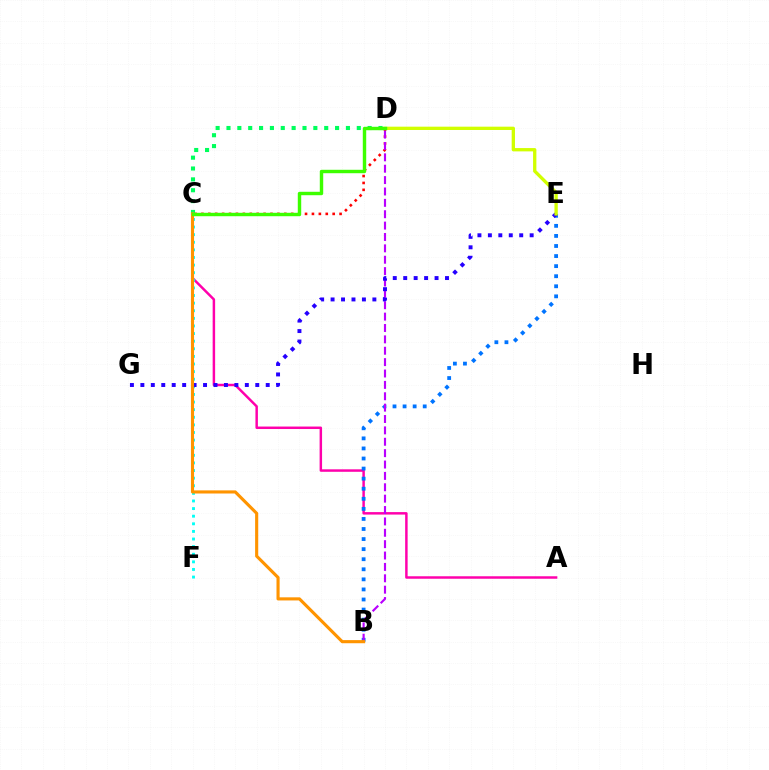{('A', 'C'): [{'color': '#ff00ac', 'line_style': 'solid', 'thickness': 1.78}], ('C', 'D'): [{'color': '#ff0000', 'line_style': 'dotted', 'thickness': 1.88}, {'color': '#00ff5c', 'line_style': 'dotted', 'thickness': 2.95}, {'color': '#3dff00', 'line_style': 'solid', 'thickness': 2.46}], ('B', 'E'): [{'color': '#0074ff', 'line_style': 'dotted', 'thickness': 2.74}], ('B', 'D'): [{'color': '#b900ff', 'line_style': 'dashed', 'thickness': 1.55}], ('C', 'F'): [{'color': '#00fff6', 'line_style': 'dotted', 'thickness': 2.07}], ('E', 'G'): [{'color': '#2500ff', 'line_style': 'dotted', 'thickness': 2.84}], ('D', 'E'): [{'color': '#d1ff00', 'line_style': 'solid', 'thickness': 2.38}], ('B', 'C'): [{'color': '#ff9400', 'line_style': 'solid', 'thickness': 2.25}]}